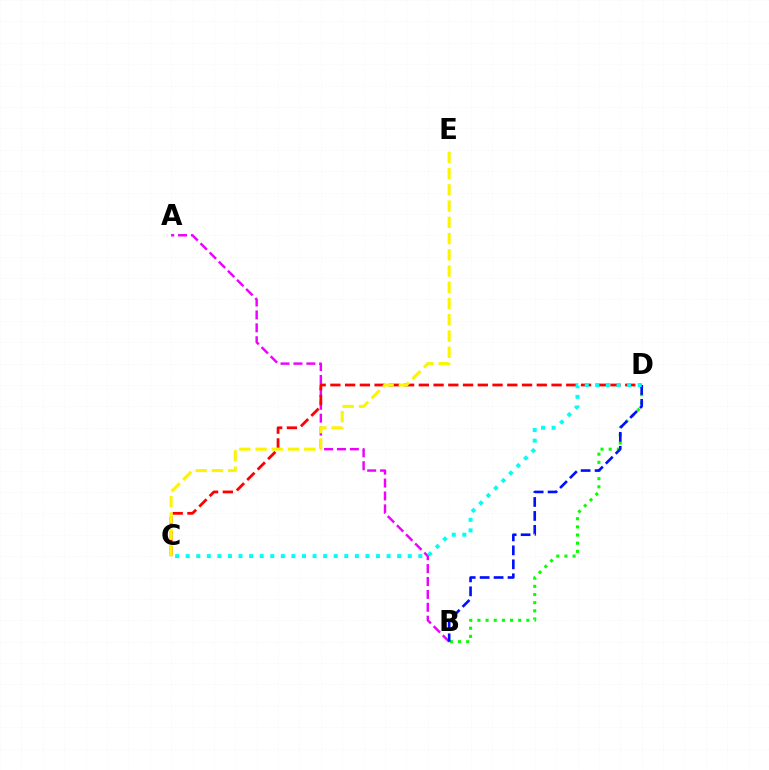{('A', 'B'): [{'color': '#ee00ff', 'line_style': 'dashed', 'thickness': 1.75}], ('B', 'D'): [{'color': '#08ff00', 'line_style': 'dotted', 'thickness': 2.22}, {'color': '#0010ff', 'line_style': 'dashed', 'thickness': 1.9}], ('C', 'D'): [{'color': '#ff0000', 'line_style': 'dashed', 'thickness': 2.0}, {'color': '#00fff6', 'line_style': 'dotted', 'thickness': 2.87}], ('C', 'E'): [{'color': '#fcf500', 'line_style': 'dashed', 'thickness': 2.21}]}